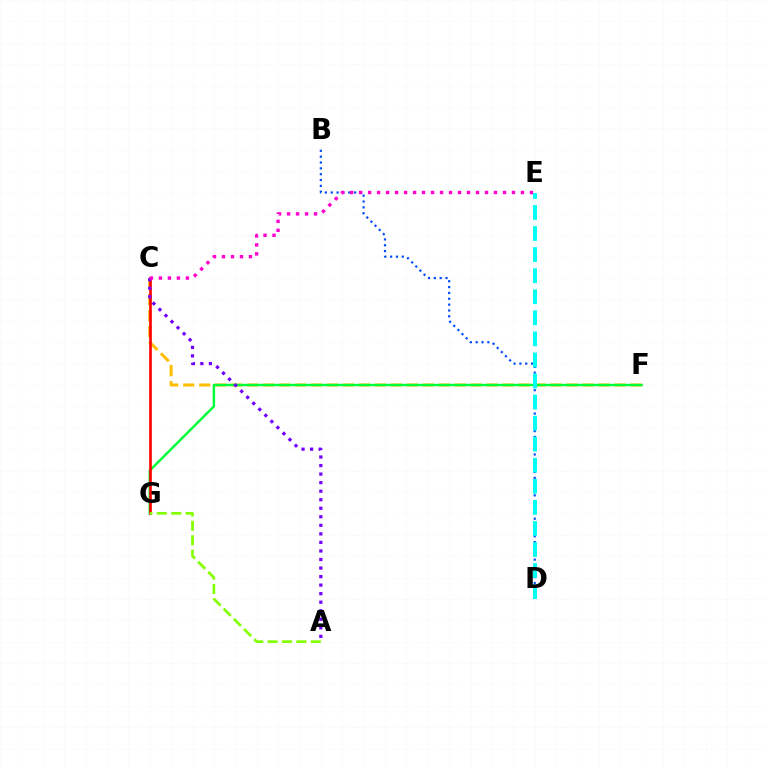{('C', 'F'): [{'color': '#ffbd00', 'line_style': 'dashed', 'thickness': 2.17}], ('F', 'G'): [{'color': '#00ff39', 'line_style': 'solid', 'thickness': 1.75}], ('C', 'G'): [{'color': '#ff0000', 'line_style': 'solid', 'thickness': 1.92}], ('B', 'D'): [{'color': '#004bff', 'line_style': 'dotted', 'thickness': 1.59}], ('A', 'C'): [{'color': '#7200ff', 'line_style': 'dotted', 'thickness': 2.32}], ('C', 'E'): [{'color': '#ff00cf', 'line_style': 'dotted', 'thickness': 2.44}], ('D', 'E'): [{'color': '#00fff6', 'line_style': 'dashed', 'thickness': 2.86}], ('A', 'G'): [{'color': '#84ff00', 'line_style': 'dashed', 'thickness': 1.96}]}